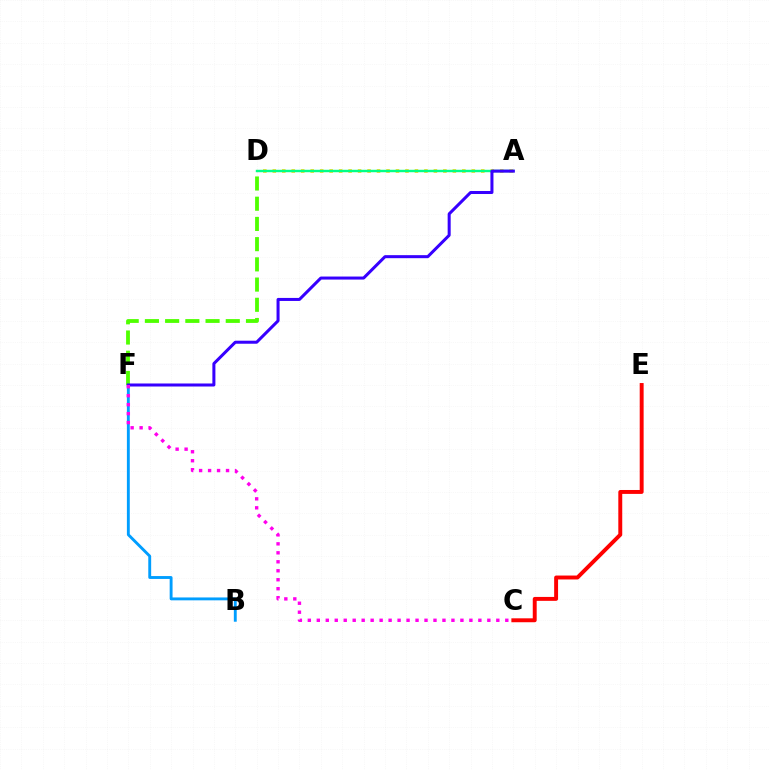{('B', 'F'): [{'color': '#009eff', 'line_style': 'solid', 'thickness': 2.08}], ('A', 'D'): [{'color': '#ffd500', 'line_style': 'dotted', 'thickness': 2.57}, {'color': '#00ff86', 'line_style': 'solid', 'thickness': 1.75}], ('C', 'E'): [{'color': '#ff0000', 'line_style': 'solid', 'thickness': 2.82}], ('D', 'F'): [{'color': '#4fff00', 'line_style': 'dashed', 'thickness': 2.75}], ('A', 'F'): [{'color': '#3700ff', 'line_style': 'solid', 'thickness': 2.18}], ('C', 'F'): [{'color': '#ff00ed', 'line_style': 'dotted', 'thickness': 2.44}]}